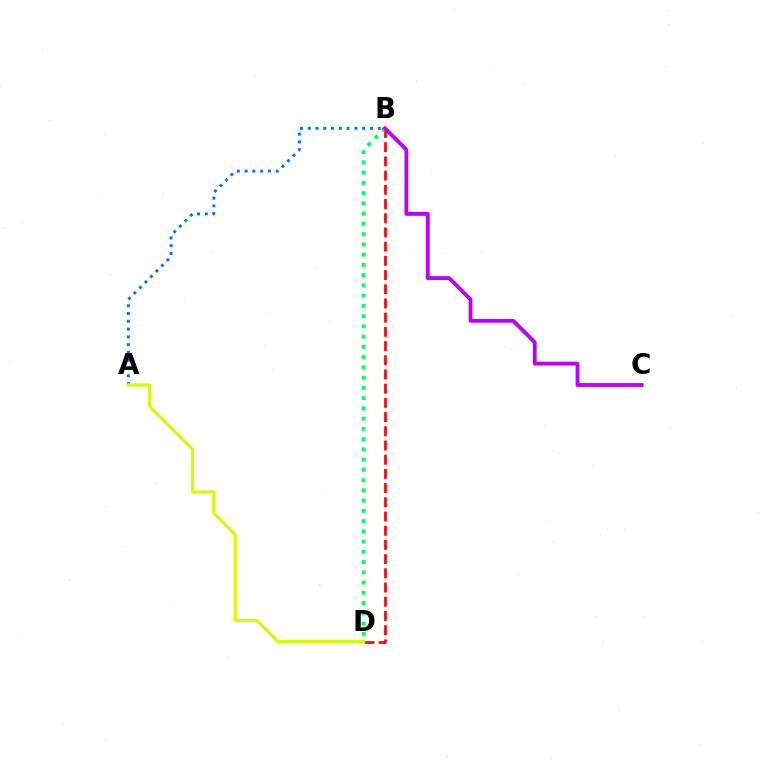{('B', 'D'): [{'color': '#ff0000', 'line_style': 'dashed', 'thickness': 1.93}, {'color': '#00ff5c', 'line_style': 'dotted', 'thickness': 2.78}], ('A', 'B'): [{'color': '#0074ff', 'line_style': 'dotted', 'thickness': 2.11}], ('B', 'C'): [{'color': '#b900ff', 'line_style': 'solid', 'thickness': 2.76}], ('A', 'D'): [{'color': '#d1ff00', 'line_style': 'solid', 'thickness': 2.31}]}